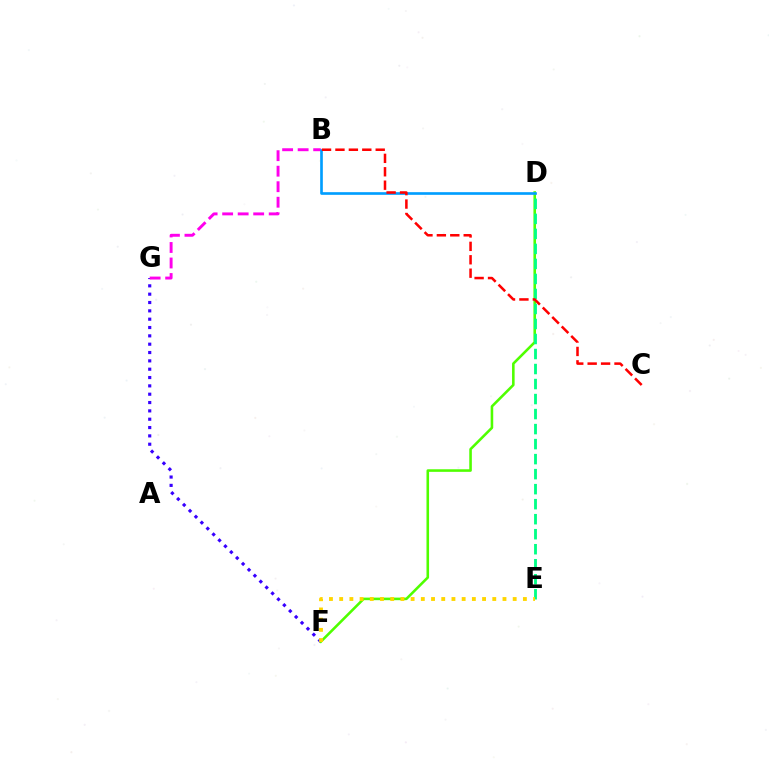{('F', 'G'): [{'color': '#3700ff', 'line_style': 'dotted', 'thickness': 2.26}], ('D', 'F'): [{'color': '#4fff00', 'line_style': 'solid', 'thickness': 1.86}], ('B', 'G'): [{'color': '#ff00ed', 'line_style': 'dashed', 'thickness': 2.11}], ('D', 'E'): [{'color': '#00ff86', 'line_style': 'dashed', 'thickness': 2.04}], ('B', 'D'): [{'color': '#009eff', 'line_style': 'solid', 'thickness': 1.9}], ('B', 'C'): [{'color': '#ff0000', 'line_style': 'dashed', 'thickness': 1.82}], ('E', 'F'): [{'color': '#ffd500', 'line_style': 'dotted', 'thickness': 2.77}]}